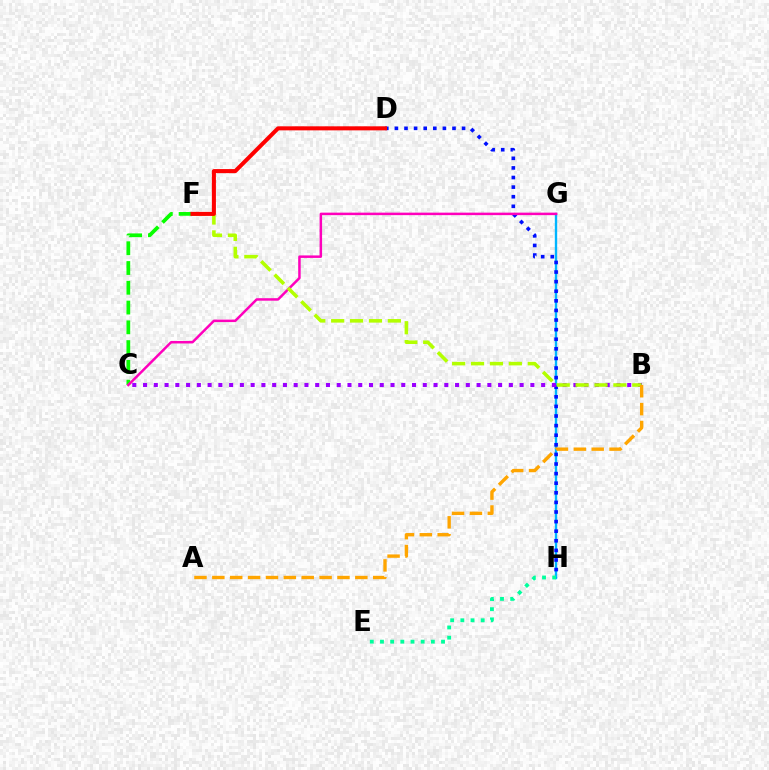{('C', 'F'): [{'color': '#08ff00', 'line_style': 'dashed', 'thickness': 2.69}], ('G', 'H'): [{'color': '#00b5ff', 'line_style': 'solid', 'thickness': 1.7}], ('D', 'H'): [{'color': '#0010ff', 'line_style': 'dotted', 'thickness': 2.61}], ('B', 'C'): [{'color': '#9b00ff', 'line_style': 'dotted', 'thickness': 2.92}], ('C', 'G'): [{'color': '#ff00bd', 'line_style': 'solid', 'thickness': 1.8}], ('B', 'F'): [{'color': '#b3ff00', 'line_style': 'dashed', 'thickness': 2.57}], ('A', 'B'): [{'color': '#ffa500', 'line_style': 'dashed', 'thickness': 2.43}], ('D', 'F'): [{'color': '#ff0000', 'line_style': 'solid', 'thickness': 2.91}], ('E', 'H'): [{'color': '#00ff9d', 'line_style': 'dotted', 'thickness': 2.76}]}